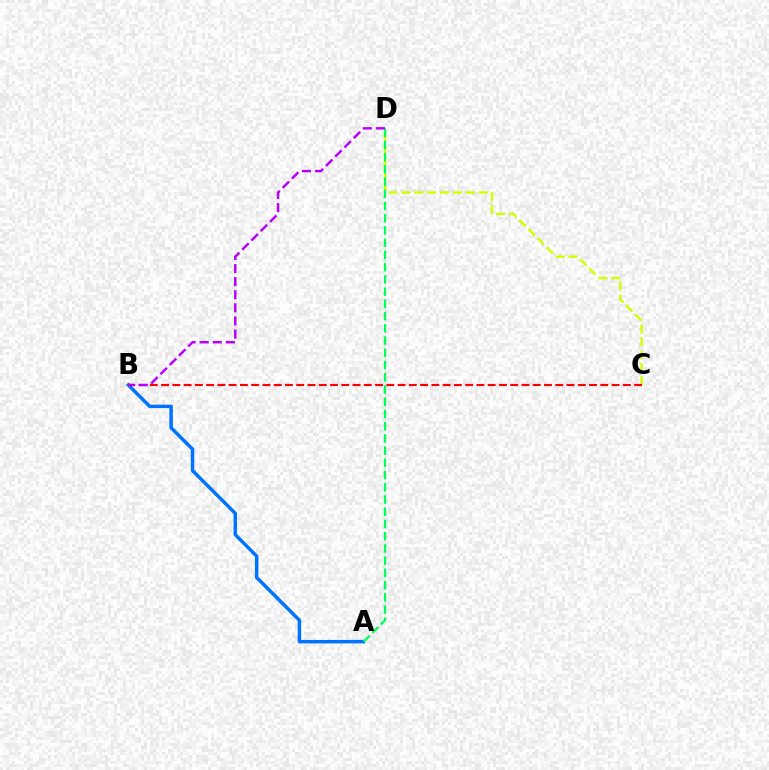{('A', 'B'): [{'color': '#0074ff', 'line_style': 'solid', 'thickness': 2.5}], ('C', 'D'): [{'color': '#d1ff00', 'line_style': 'dashed', 'thickness': 1.75}], ('B', 'C'): [{'color': '#ff0000', 'line_style': 'dashed', 'thickness': 1.53}], ('A', 'D'): [{'color': '#00ff5c', 'line_style': 'dashed', 'thickness': 1.66}], ('B', 'D'): [{'color': '#b900ff', 'line_style': 'dashed', 'thickness': 1.78}]}